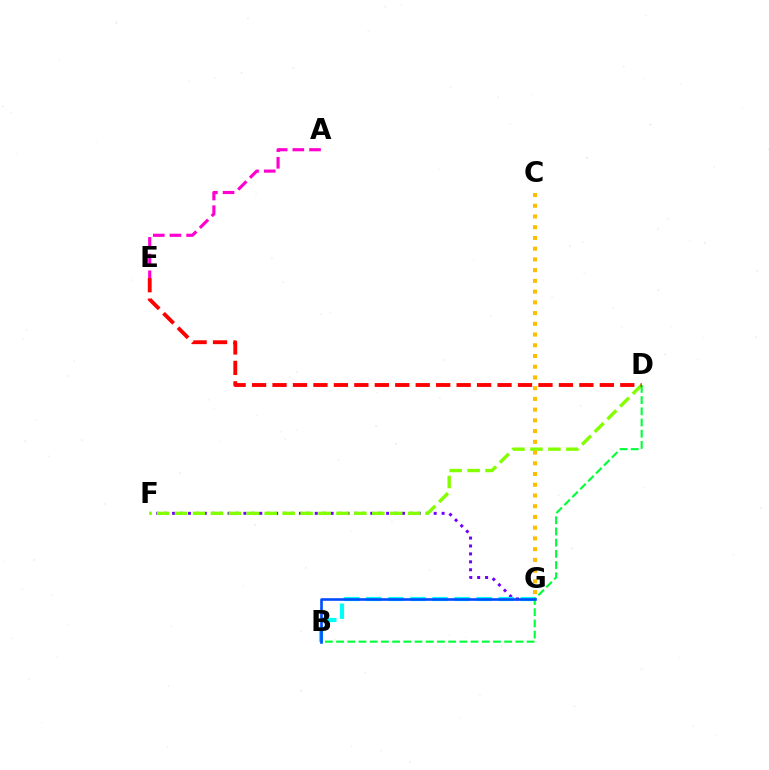{('F', 'G'): [{'color': '#7200ff', 'line_style': 'dotted', 'thickness': 2.15}], ('D', 'F'): [{'color': '#84ff00', 'line_style': 'dashed', 'thickness': 2.44}], ('B', 'G'): [{'color': '#00fff6', 'line_style': 'dashed', 'thickness': 3.0}, {'color': '#004bff', 'line_style': 'solid', 'thickness': 1.88}], ('B', 'D'): [{'color': '#00ff39', 'line_style': 'dashed', 'thickness': 1.52}], ('A', 'E'): [{'color': '#ff00cf', 'line_style': 'dashed', 'thickness': 2.26}], ('D', 'E'): [{'color': '#ff0000', 'line_style': 'dashed', 'thickness': 2.78}], ('C', 'G'): [{'color': '#ffbd00', 'line_style': 'dotted', 'thickness': 2.92}]}